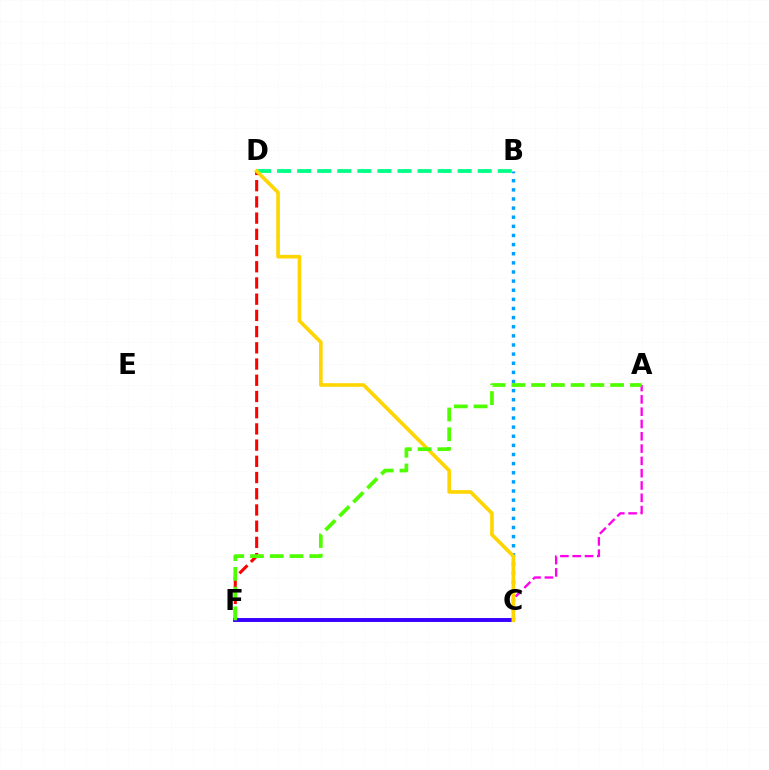{('B', 'C'): [{'color': '#009eff', 'line_style': 'dotted', 'thickness': 2.48}], ('D', 'F'): [{'color': '#ff0000', 'line_style': 'dashed', 'thickness': 2.2}], ('A', 'C'): [{'color': '#ff00ed', 'line_style': 'dashed', 'thickness': 1.67}], ('C', 'F'): [{'color': '#3700ff', 'line_style': 'solid', 'thickness': 2.81}], ('B', 'D'): [{'color': '#00ff86', 'line_style': 'dashed', 'thickness': 2.73}], ('C', 'D'): [{'color': '#ffd500', 'line_style': 'solid', 'thickness': 2.61}], ('A', 'F'): [{'color': '#4fff00', 'line_style': 'dashed', 'thickness': 2.68}]}